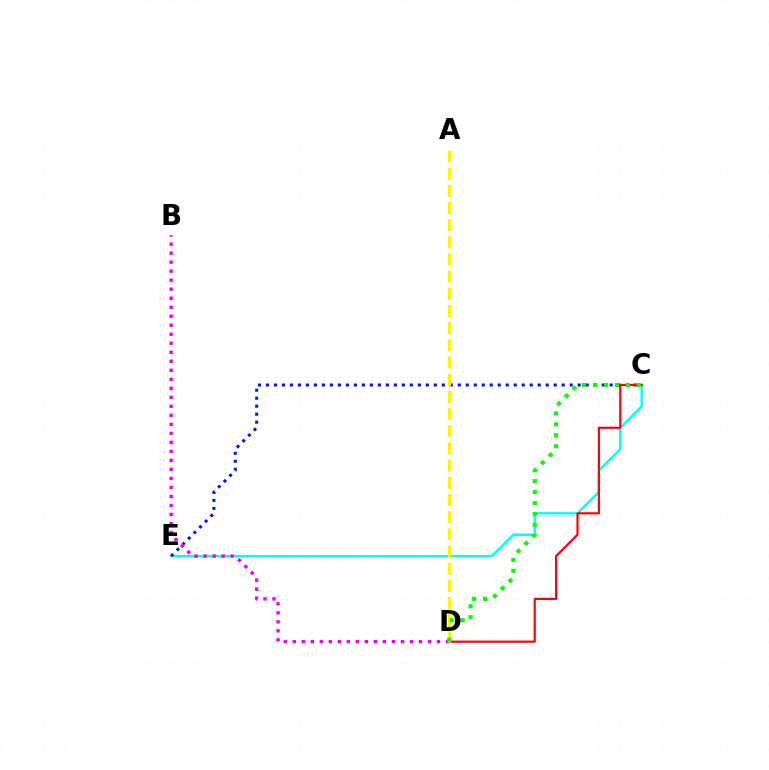{('C', 'E'): [{'color': '#00fff6', 'line_style': 'solid', 'thickness': 1.72}, {'color': '#0010ff', 'line_style': 'dotted', 'thickness': 2.17}], ('C', 'D'): [{'color': '#ff0000', 'line_style': 'solid', 'thickness': 1.57}, {'color': '#08ff00', 'line_style': 'dotted', 'thickness': 2.97}], ('B', 'D'): [{'color': '#ee00ff', 'line_style': 'dotted', 'thickness': 2.45}], ('A', 'D'): [{'color': '#fcf500', 'line_style': 'dashed', 'thickness': 2.33}]}